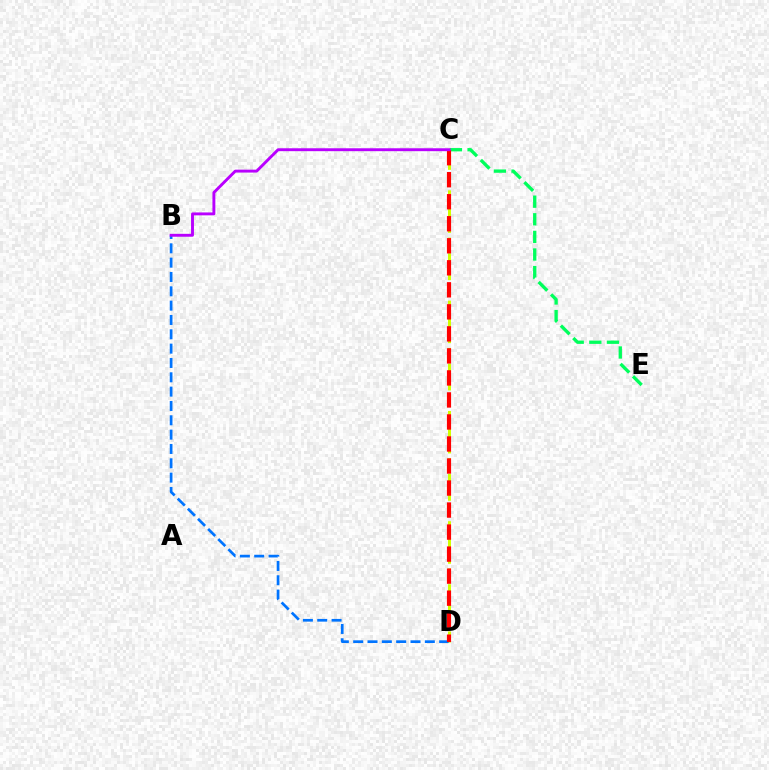{('B', 'D'): [{'color': '#0074ff', 'line_style': 'dashed', 'thickness': 1.95}], ('C', 'D'): [{'color': '#d1ff00', 'line_style': 'dashed', 'thickness': 2.14}, {'color': '#ff0000', 'line_style': 'dashed', 'thickness': 2.99}], ('C', 'E'): [{'color': '#00ff5c', 'line_style': 'dashed', 'thickness': 2.39}], ('B', 'C'): [{'color': '#b900ff', 'line_style': 'solid', 'thickness': 2.09}]}